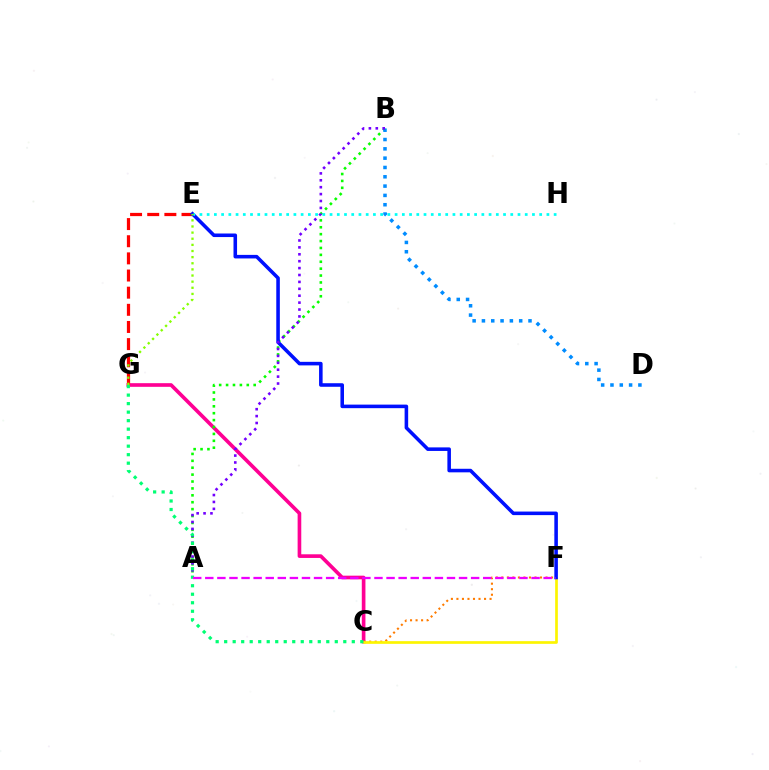{('C', 'G'): [{'color': '#ff0094', 'line_style': 'solid', 'thickness': 2.63}, {'color': '#00ff74', 'line_style': 'dotted', 'thickness': 2.31}], ('A', 'B'): [{'color': '#08ff00', 'line_style': 'dotted', 'thickness': 1.87}, {'color': '#7200ff', 'line_style': 'dotted', 'thickness': 1.88}], ('B', 'D'): [{'color': '#008cff', 'line_style': 'dotted', 'thickness': 2.53}], ('C', 'F'): [{'color': '#ff7c00', 'line_style': 'dotted', 'thickness': 1.5}, {'color': '#fcf500', 'line_style': 'solid', 'thickness': 1.94}], ('E', 'G'): [{'color': '#ff0000', 'line_style': 'dashed', 'thickness': 2.33}, {'color': '#84ff00', 'line_style': 'dotted', 'thickness': 1.67}], ('E', 'F'): [{'color': '#0010ff', 'line_style': 'solid', 'thickness': 2.56}], ('E', 'H'): [{'color': '#00fff6', 'line_style': 'dotted', 'thickness': 1.96}], ('A', 'F'): [{'color': '#ee00ff', 'line_style': 'dashed', 'thickness': 1.64}]}